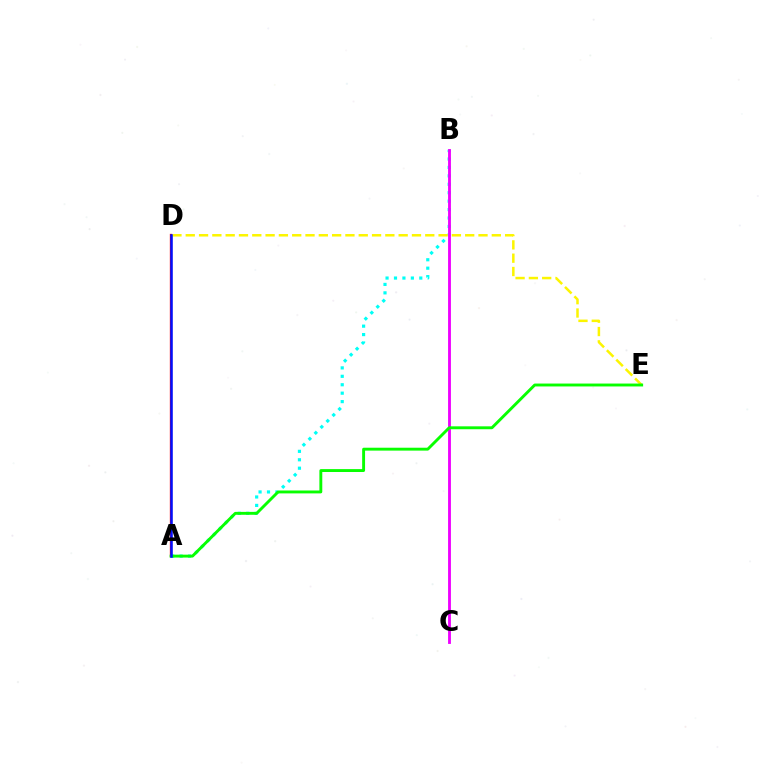{('A', 'D'): [{'color': '#ff0000', 'line_style': 'solid', 'thickness': 1.67}, {'color': '#0010ff', 'line_style': 'solid', 'thickness': 1.82}], ('A', 'B'): [{'color': '#00fff6', 'line_style': 'dotted', 'thickness': 2.29}], ('D', 'E'): [{'color': '#fcf500', 'line_style': 'dashed', 'thickness': 1.81}], ('B', 'C'): [{'color': '#ee00ff', 'line_style': 'solid', 'thickness': 2.05}], ('A', 'E'): [{'color': '#08ff00', 'line_style': 'solid', 'thickness': 2.09}]}